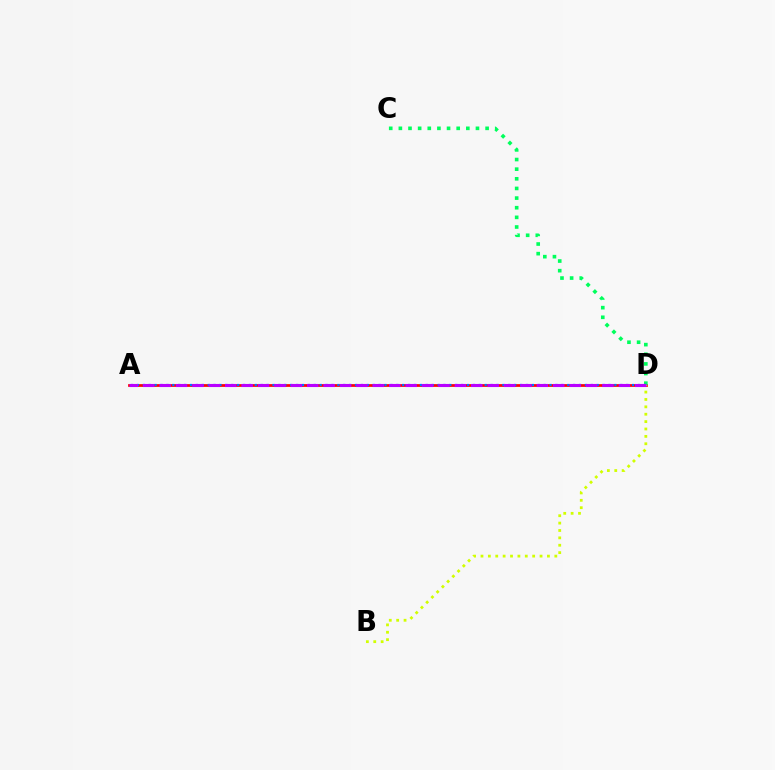{('A', 'D'): [{'color': '#ff0000', 'line_style': 'solid', 'thickness': 1.97}, {'color': '#0074ff', 'line_style': 'dotted', 'thickness': 1.6}, {'color': '#b900ff', 'line_style': 'dashed', 'thickness': 2.23}], ('C', 'D'): [{'color': '#00ff5c', 'line_style': 'dotted', 'thickness': 2.62}], ('B', 'D'): [{'color': '#d1ff00', 'line_style': 'dotted', 'thickness': 2.01}]}